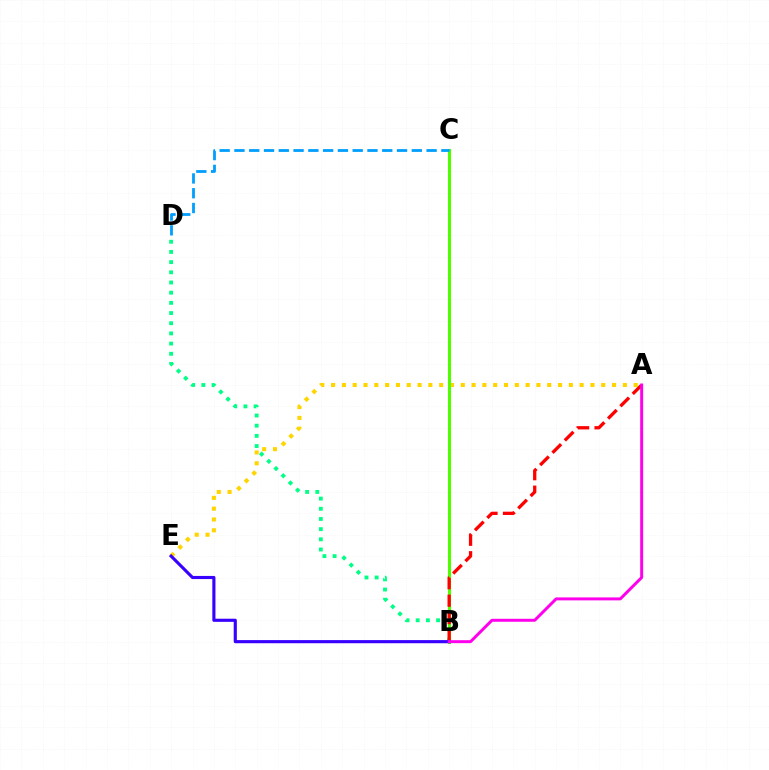{('A', 'E'): [{'color': '#ffd500', 'line_style': 'dotted', 'thickness': 2.94}], ('B', 'D'): [{'color': '#00ff86', 'line_style': 'dotted', 'thickness': 2.77}], ('B', 'C'): [{'color': '#4fff00', 'line_style': 'solid', 'thickness': 2.24}], ('A', 'B'): [{'color': '#ff0000', 'line_style': 'dashed', 'thickness': 2.37}, {'color': '#ff00ed', 'line_style': 'solid', 'thickness': 2.13}], ('B', 'E'): [{'color': '#3700ff', 'line_style': 'solid', 'thickness': 2.25}], ('C', 'D'): [{'color': '#009eff', 'line_style': 'dashed', 'thickness': 2.01}]}